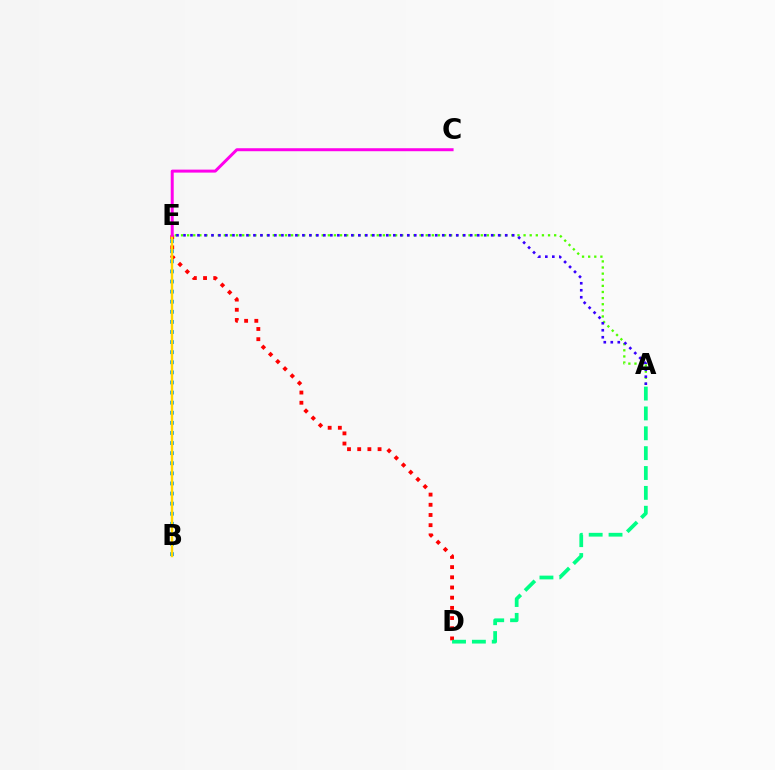{('D', 'E'): [{'color': '#ff0000', 'line_style': 'dotted', 'thickness': 2.77}], ('B', 'E'): [{'color': '#009eff', 'line_style': 'dotted', 'thickness': 2.74}, {'color': '#ffd500', 'line_style': 'solid', 'thickness': 1.73}], ('C', 'E'): [{'color': '#ff00ed', 'line_style': 'solid', 'thickness': 2.15}], ('A', 'E'): [{'color': '#4fff00', 'line_style': 'dotted', 'thickness': 1.66}, {'color': '#3700ff', 'line_style': 'dotted', 'thickness': 1.9}], ('A', 'D'): [{'color': '#00ff86', 'line_style': 'dashed', 'thickness': 2.7}]}